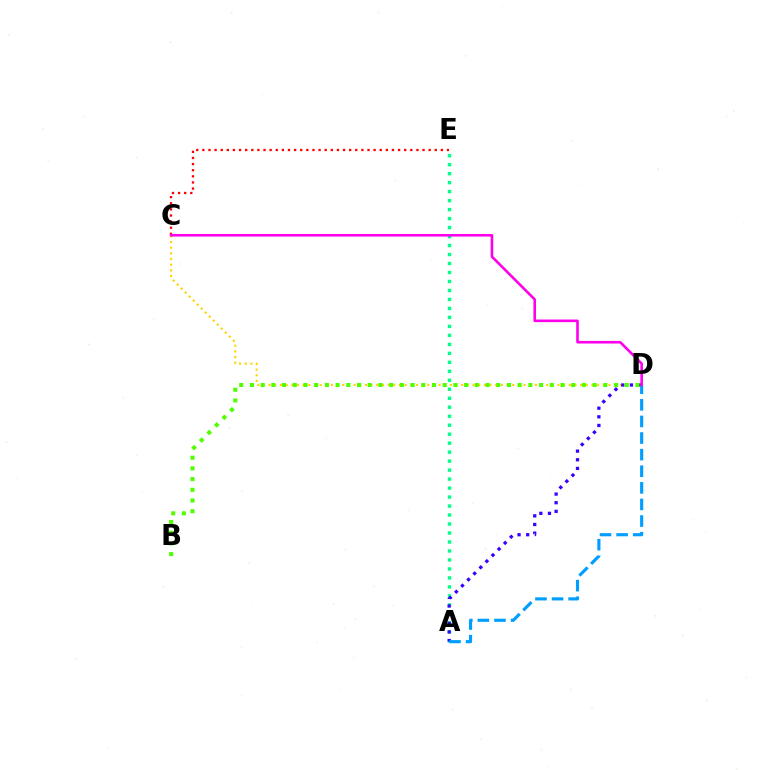{('C', 'D'): [{'color': '#ffd500', 'line_style': 'dotted', 'thickness': 1.54}, {'color': '#ff00ed', 'line_style': 'solid', 'thickness': 1.88}], ('C', 'E'): [{'color': '#ff0000', 'line_style': 'dotted', 'thickness': 1.66}], ('A', 'E'): [{'color': '#00ff86', 'line_style': 'dotted', 'thickness': 2.44}], ('A', 'D'): [{'color': '#3700ff', 'line_style': 'dotted', 'thickness': 2.35}, {'color': '#009eff', 'line_style': 'dashed', 'thickness': 2.26}], ('B', 'D'): [{'color': '#4fff00', 'line_style': 'dotted', 'thickness': 2.91}]}